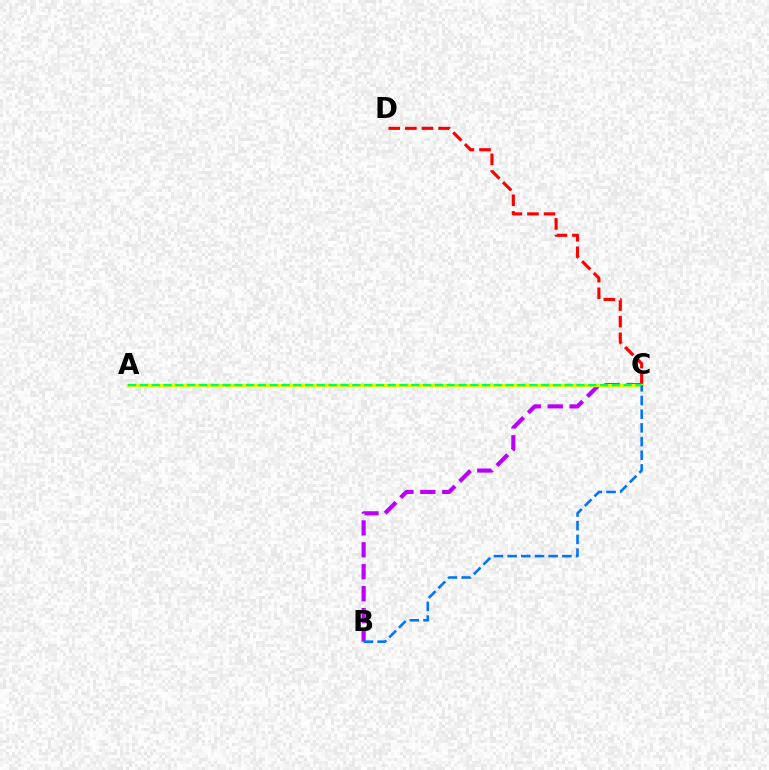{('B', 'C'): [{'color': '#b900ff', 'line_style': 'dashed', 'thickness': 2.98}, {'color': '#0074ff', 'line_style': 'dashed', 'thickness': 1.86}], ('C', 'D'): [{'color': '#ff0000', 'line_style': 'dashed', 'thickness': 2.25}], ('A', 'C'): [{'color': '#d1ff00', 'line_style': 'solid', 'thickness': 2.41}, {'color': '#00ff5c', 'line_style': 'dashed', 'thickness': 1.6}]}